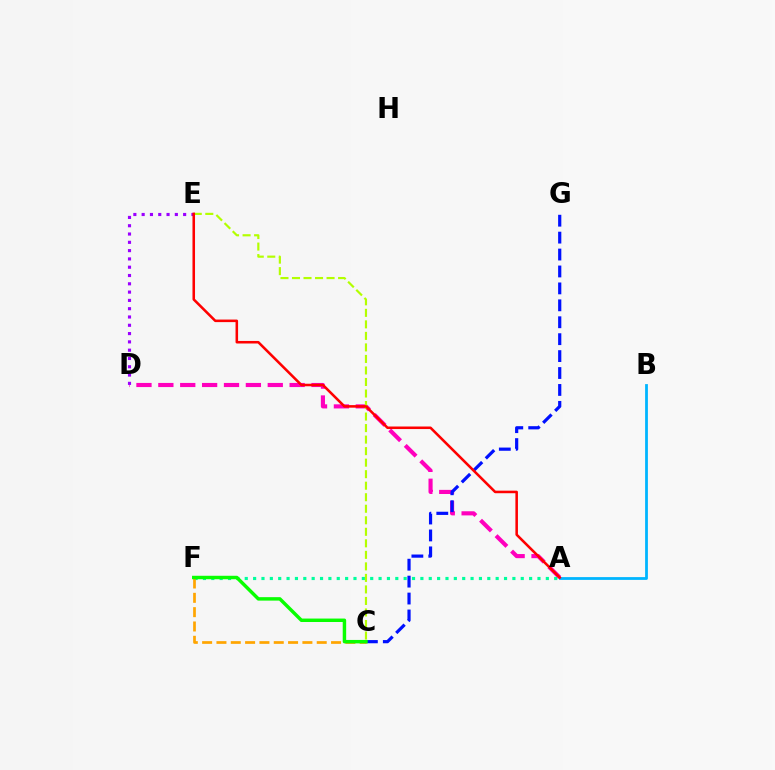{('A', 'D'): [{'color': '#ff00bd', 'line_style': 'dashed', 'thickness': 2.97}], ('A', 'F'): [{'color': '#00ff9d', 'line_style': 'dotted', 'thickness': 2.27}], ('C', 'G'): [{'color': '#0010ff', 'line_style': 'dashed', 'thickness': 2.3}], ('C', 'F'): [{'color': '#ffa500', 'line_style': 'dashed', 'thickness': 1.95}, {'color': '#08ff00', 'line_style': 'solid', 'thickness': 2.48}], ('C', 'E'): [{'color': '#b3ff00', 'line_style': 'dashed', 'thickness': 1.57}], ('D', 'E'): [{'color': '#9b00ff', 'line_style': 'dotted', 'thickness': 2.25}], ('A', 'B'): [{'color': '#00b5ff', 'line_style': 'solid', 'thickness': 2.01}], ('A', 'E'): [{'color': '#ff0000', 'line_style': 'solid', 'thickness': 1.84}]}